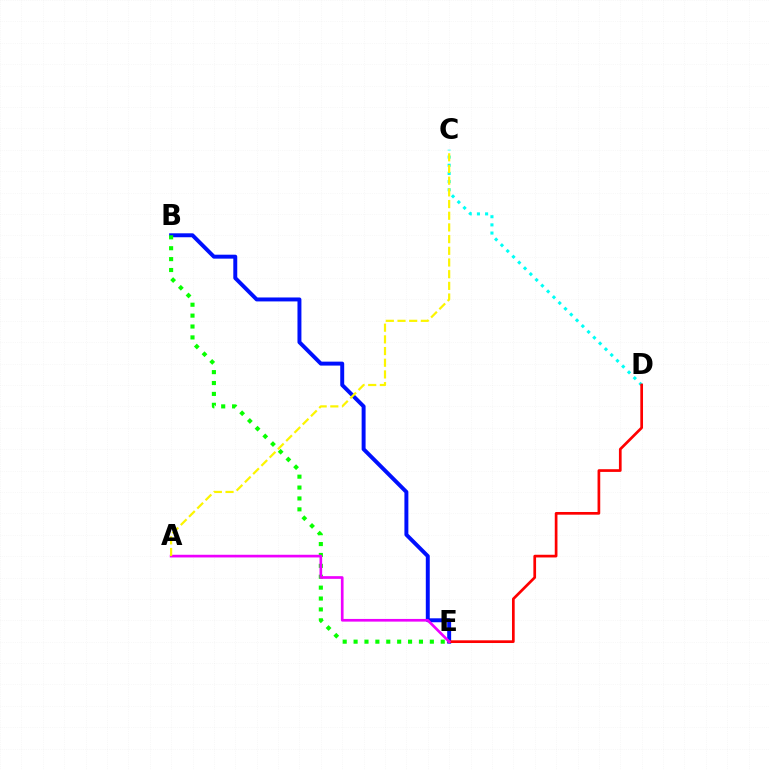{('B', 'E'): [{'color': '#0010ff', 'line_style': 'solid', 'thickness': 2.84}, {'color': '#08ff00', 'line_style': 'dotted', 'thickness': 2.96}], ('C', 'D'): [{'color': '#00fff6', 'line_style': 'dotted', 'thickness': 2.22}], ('D', 'E'): [{'color': '#ff0000', 'line_style': 'solid', 'thickness': 1.95}], ('A', 'E'): [{'color': '#ee00ff', 'line_style': 'solid', 'thickness': 1.93}], ('A', 'C'): [{'color': '#fcf500', 'line_style': 'dashed', 'thickness': 1.59}]}